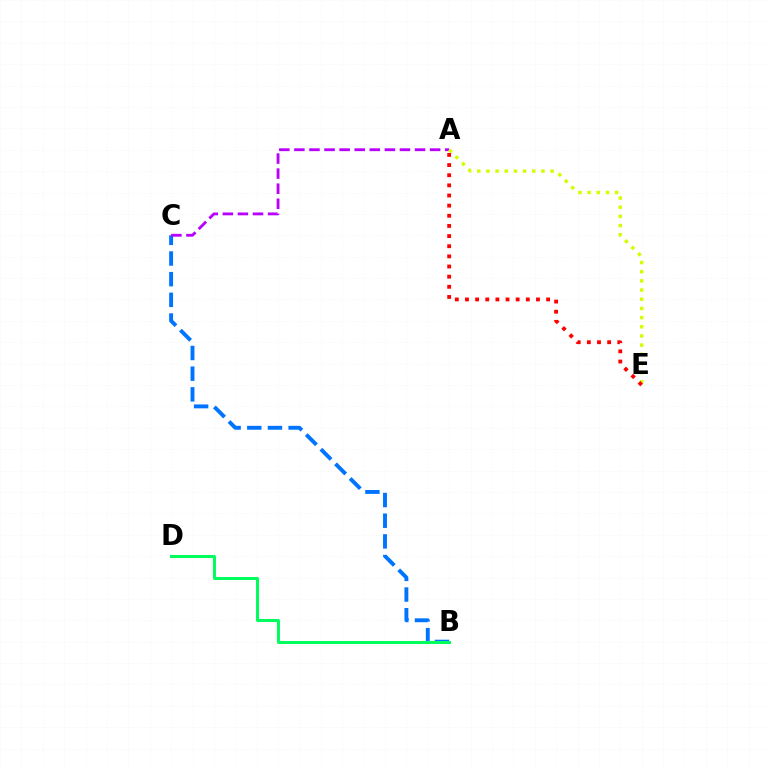{('B', 'C'): [{'color': '#0074ff', 'line_style': 'dashed', 'thickness': 2.81}], ('B', 'D'): [{'color': '#00ff5c', 'line_style': 'solid', 'thickness': 2.16}], ('A', 'C'): [{'color': '#b900ff', 'line_style': 'dashed', 'thickness': 2.05}], ('A', 'E'): [{'color': '#d1ff00', 'line_style': 'dotted', 'thickness': 2.49}, {'color': '#ff0000', 'line_style': 'dotted', 'thickness': 2.76}]}